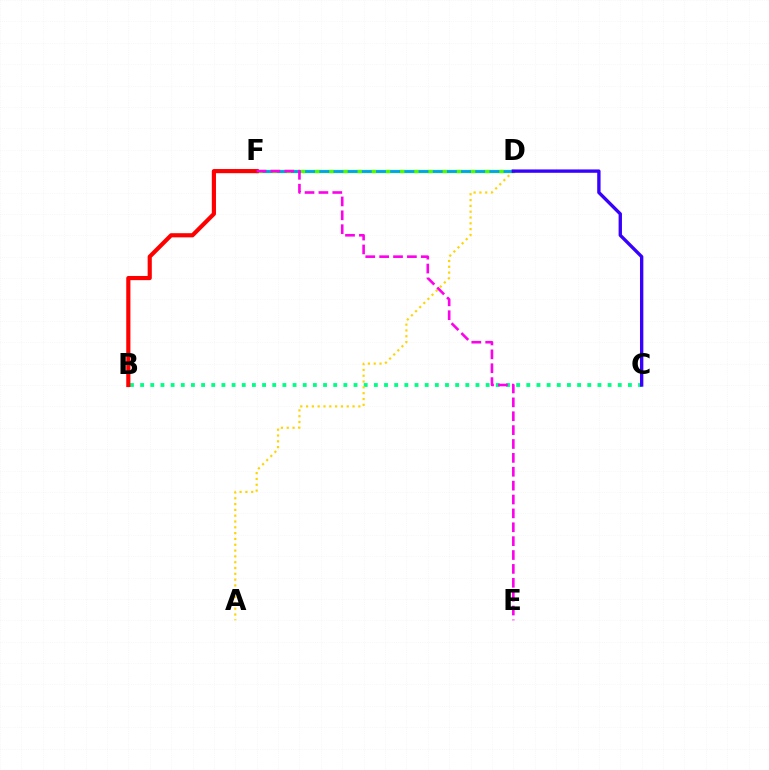{('B', 'C'): [{'color': '#00ff86', 'line_style': 'dotted', 'thickness': 2.76}], ('D', 'F'): [{'color': '#4fff00', 'line_style': 'solid', 'thickness': 2.44}, {'color': '#009eff', 'line_style': 'dashed', 'thickness': 1.93}], ('A', 'D'): [{'color': '#ffd500', 'line_style': 'dotted', 'thickness': 1.58}], ('B', 'F'): [{'color': '#ff0000', 'line_style': 'solid', 'thickness': 2.99}], ('C', 'D'): [{'color': '#3700ff', 'line_style': 'solid', 'thickness': 2.41}], ('E', 'F'): [{'color': '#ff00ed', 'line_style': 'dashed', 'thickness': 1.89}]}